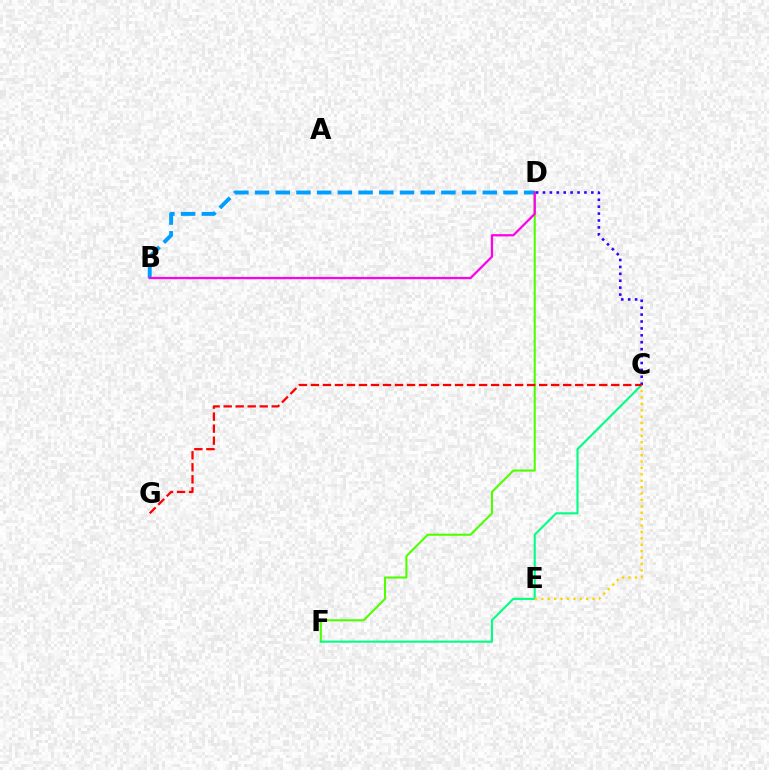{('D', 'F'): [{'color': '#4fff00', 'line_style': 'solid', 'thickness': 1.51}], ('B', 'D'): [{'color': '#009eff', 'line_style': 'dashed', 'thickness': 2.81}, {'color': '#ff00ed', 'line_style': 'solid', 'thickness': 1.63}], ('C', 'F'): [{'color': '#00ff86', 'line_style': 'solid', 'thickness': 1.52}], ('C', 'D'): [{'color': '#3700ff', 'line_style': 'dotted', 'thickness': 1.88}], ('C', 'E'): [{'color': '#ffd500', 'line_style': 'dotted', 'thickness': 1.74}], ('C', 'G'): [{'color': '#ff0000', 'line_style': 'dashed', 'thickness': 1.63}]}